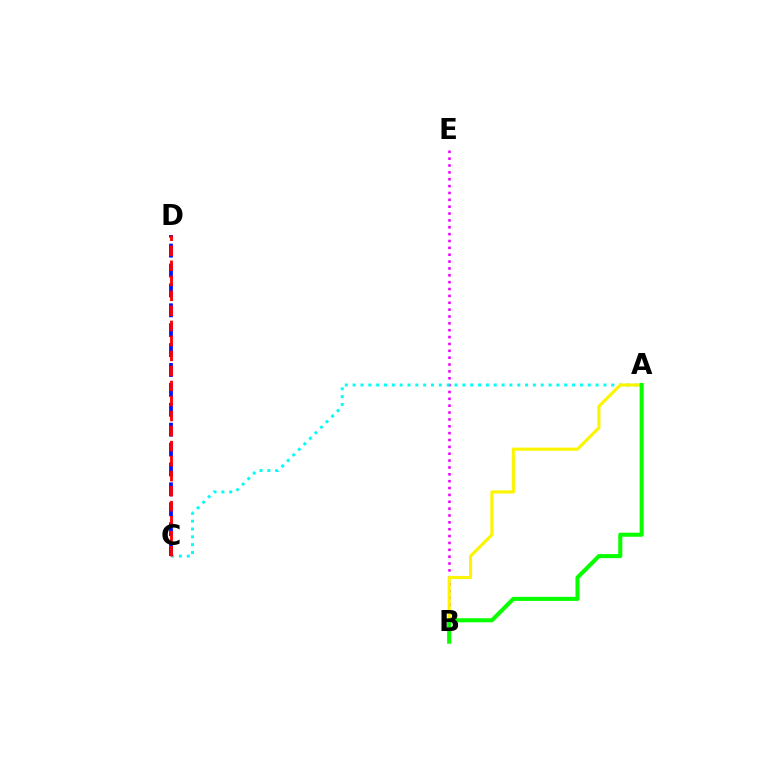{('B', 'E'): [{'color': '#ee00ff', 'line_style': 'dotted', 'thickness': 1.86}], ('A', 'C'): [{'color': '#00fff6', 'line_style': 'dotted', 'thickness': 2.13}], ('A', 'B'): [{'color': '#fcf500', 'line_style': 'solid', 'thickness': 2.25}, {'color': '#08ff00', 'line_style': 'solid', 'thickness': 2.93}], ('C', 'D'): [{'color': '#0010ff', 'line_style': 'dashed', 'thickness': 2.7}, {'color': '#ff0000', 'line_style': 'dashed', 'thickness': 2.04}]}